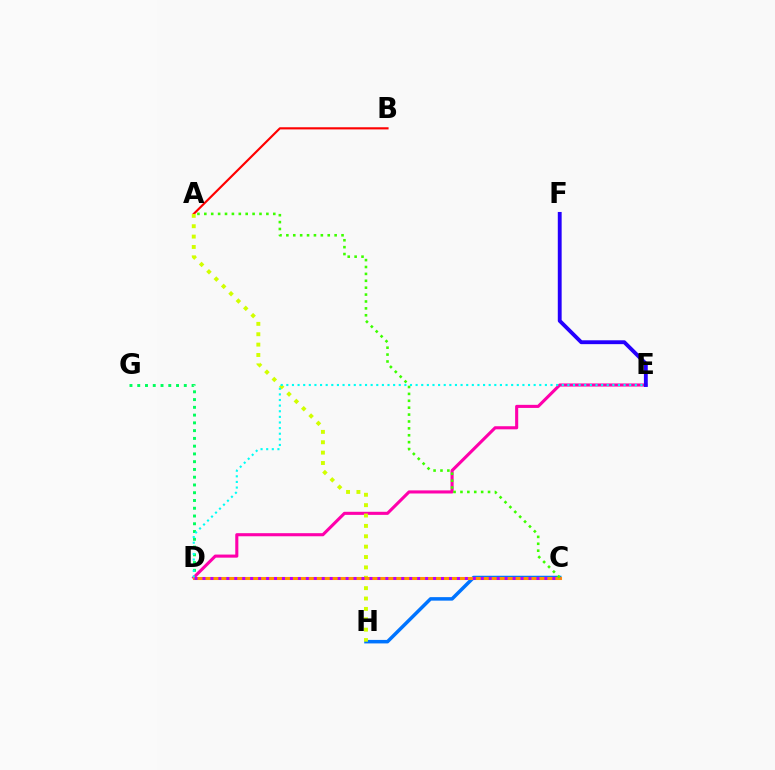{('D', 'G'): [{'color': '#00ff5c', 'line_style': 'dotted', 'thickness': 2.11}], ('C', 'H'): [{'color': '#0074ff', 'line_style': 'solid', 'thickness': 2.52}], ('A', 'B'): [{'color': '#ff0000', 'line_style': 'solid', 'thickness': 1.55}], ('D', 'E'): [{'color': '#ff00ac', 'line_style': 'solid', 'thickness': 2.22}, {'color': '#00fff6', 'line_style': 'dotted', 'thickness': 1.53}], ('A', 'H'): [{'color': '#d1ff00', 'line_style': 'dotted', 'thickness': 2.82}], ('C', 'D'): [{'color': '#ff9400', 'line_style': 'solid', 'thickness': 2.22}, {'color': '#b900ff', 'line_style': 'dotted', 'thickness': 2.16}], ('A', 'C'): [{'color': '#3dff00', 'line_style': 'dotted', 'thickness': 1.87}], ('E', 'F'): [{'color': '#2500ff', 'line_style': 'solid', 'thickness': 2.78}]}